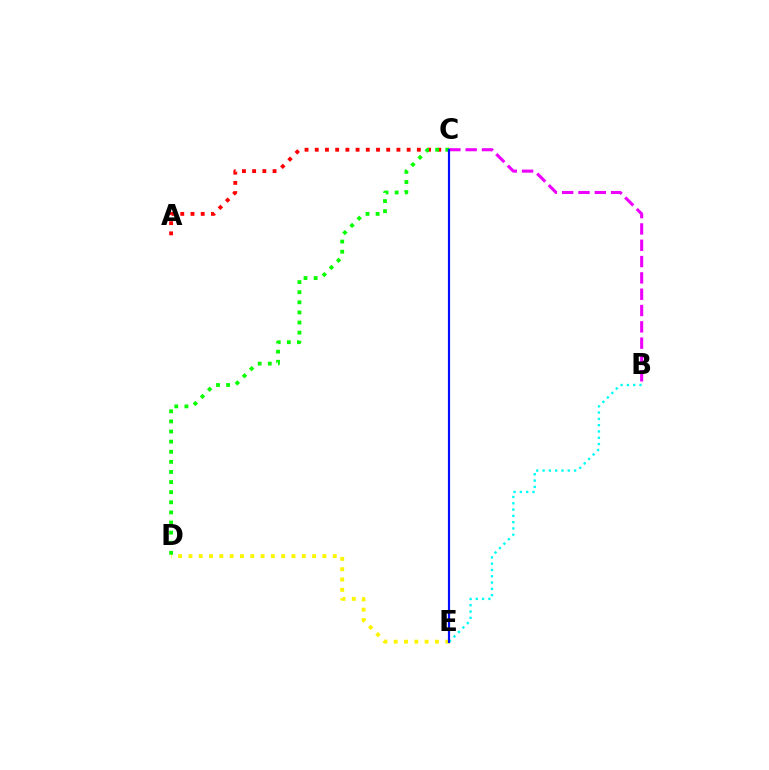{('D', 'E'): [{'color': '#fcf500', 'line_style': 'dotted', 'thickness': 2.8}], ('A', 'C'): [{'color': '#ff0000', 'line_style': 'dotted', 'thickness': 2.77}], ('B', 'C'): [{'color': '#ee00ff', 'line_style': 'dashed', 'thickness': 2.22}], ('B', 'E'): [{'color': '#00fff6', 'line_style': 'dotted', 'thickness': 1.71}], ('C', 'D'): [{'color': '#08ff00', 'line_style': 'dotted', 'thickness': 2.75}], ('C', 'E'): [{'color': '#0010ff', 'line_style': 'solid', 'thickness': 1.58}]}